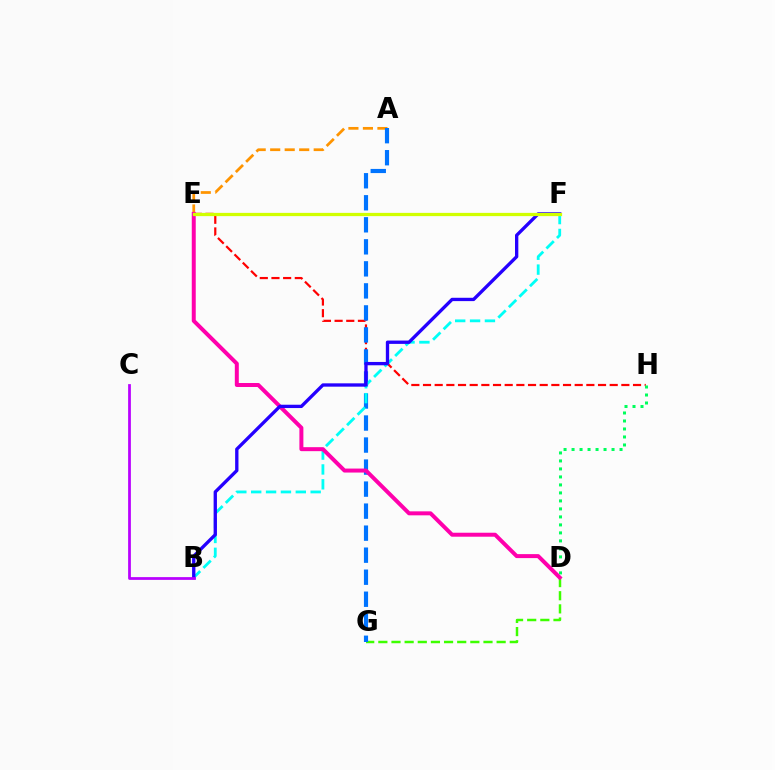{('D', 'G'): [{'color': '#3dff00', 'line_style': 'dashed', 'thickness': 1.79}], ('E', 'H'): [{'color': '#ff0000', 'line_style': 'dashed', 'thickness': 1.59}], ('A', 'E'): [{'color': '#ff9400', 'line_style': 'dashed', 'thickness': 1.97}], ('A', 'G'): [{'color': '#0074ff', 'line_style': 'dashed', 'thickness': 2.99}], ('B', 'F'): [{'color': '#00fff6', 'line_style': 'dashed', 'thickness': 2.02}, {'color': '#2500ff', 'line_style': 'solid', 'thickness': 2.39}], ('D', 'H'): [{'color': '#00ff5c', 'line_style': 'dotted', 'thickness': 2.17}], ('D', 'E'): [{'color': '#ff00ac', 'line_style': 'solid', 'thickness': 2.87}], ('E', 'F'): [{'color': '#d1ff00', 'line_style': 'solid', 'thickness': 2.33}], ('B', 'C'): [{'color': '#b900ff', 'line_style': 'solid', 'thickness': 1.99}]}